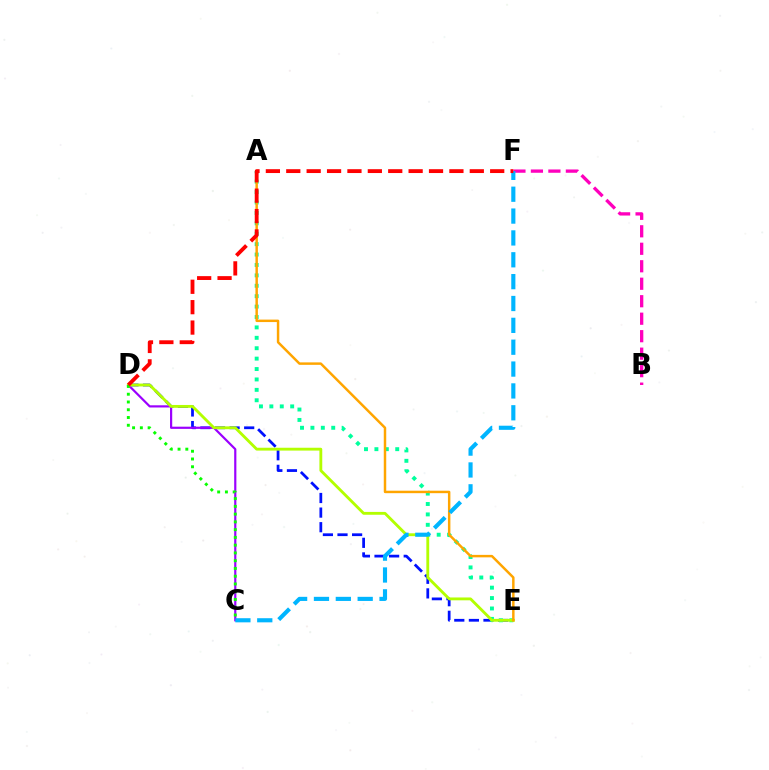{('D', 'E'): [{'color': '#0010ff', 'line_style': 'dashed', 'thickness': 1.98}, {'color': '#b3ff00', 'line_style': 'solid', 'thickness': 2.05}], ('C', 'D'): [{'color': '#9b00ff', 'line_style': 'solid', 'thickness': 1.58}, {'color': '#08ff00', 'line_style': 'dotted', 'thickness': 2.11}], ('A', 'E'): [{'color': '#00ff9d', 'line_style': 'dotted', 'thickness': 2.83}, {'color': '#ffa500', 'line_style': 'solid', 'thickness': 1.78}], ('B', 'F'): [{'color': '#ff00bd', 'line_style': 'dashed', 'thickness': 2.38}], ('C', 'F'): [{'color': '#00b5ff', 'line_style': 'dashed', 'thickness': 2.97}], ('D', 'F'): [{'color': '#ff0000', 'line_style': 'dashed', 'thickness': 2.77}]}